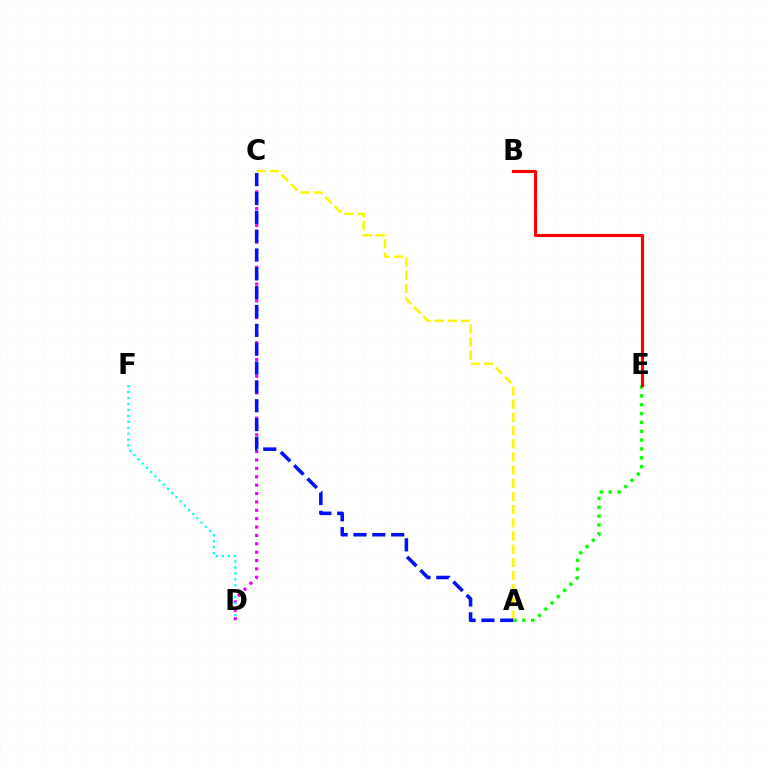{('A', 'E'): [{'color': '#08ff00', 'line_style': 'dotted', 'thickness': 2.41}], ('C', 'D'): [{'color': '#ee00ff', 'line_style': 'dotted', 'thickness': 2.28}], ('A', 'C'): [{'color': '#fcf500', 'line_style': 'dashed', 'thickness': 1.79}, {'color': '#0010ff', 'line_style': 'dashed', 'thickness': 2.56}], ('D', 'F'): [{'color': '#00fff6', 'line_style': 'dotted', 'thickness': 1.62}], ('B', 'E'): [{'color': '#ff0000', 'line_style': 'solid', 'thickness': 2.25}]}